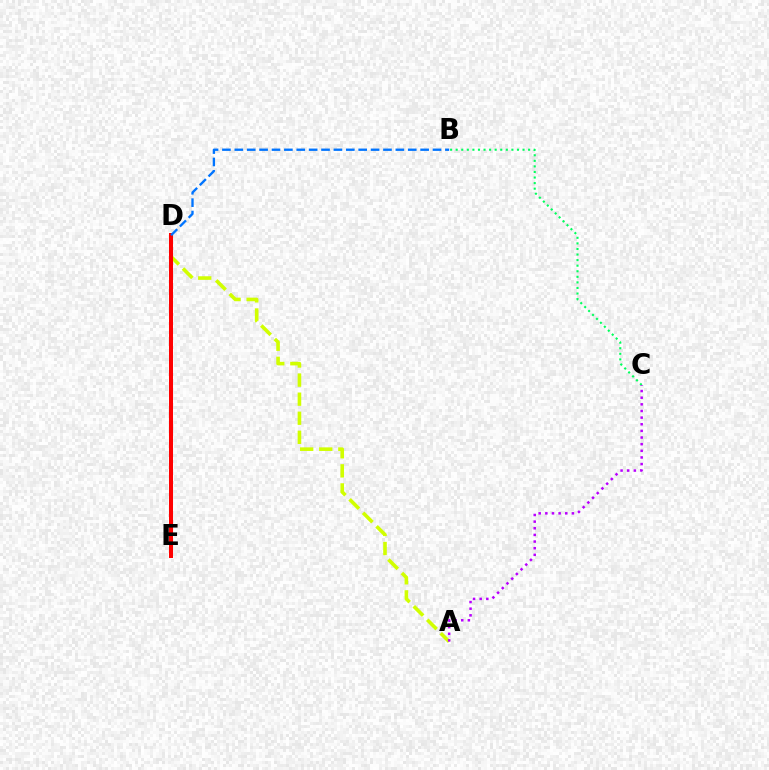{('B', 'C'): [{'color': '#00ff5c', 'line_style': 'dotted', 'thickness': 1.51}], ('A', 'D'): [{'color': '#d1ff00', 'line_style': 'dashed', 'thickness': 2.59}], ('D', 'E'): [{'color': '#ff0000', 'line_style': 'solid', 'thickness': 2.89}], ('B', 'D'): [{'color': '#0074ff', 'line_style': 'dashed', 'thickness': 1.68}], ('A', 'C'): [{'color': '#b900ff', 'line_style': 'dotted', 'thickness': 1.8}]}